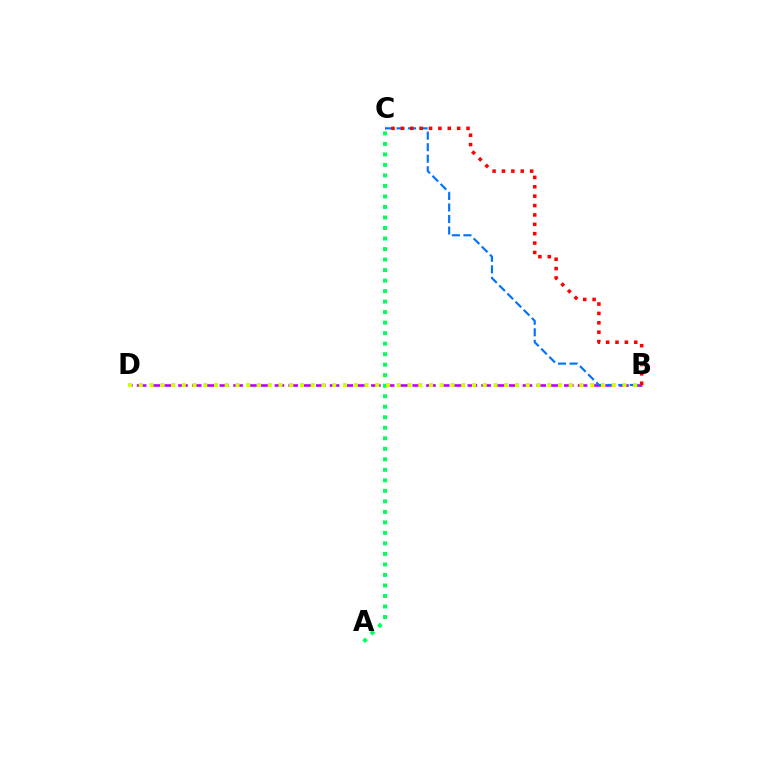{('B', 'D'): [{'color': '#b900ff', 'line_style': 'dashed', 'thickness': 1.87}, {'color': '#d1ff00', 'line_style': 'dotted', 'thickness': 2.92}], ('B', 'C'): [{'color': '#0074ff', 'line_style': 'dashed', 'thickness': 1.57}, {'color': '#ff0000', 'line_style': 'dotted', 'thickness': 2.55}], ('A', 'C'): [{'color': '#00ff5c', 'line_style': 'dotted', 'thickness': 2.86}]}